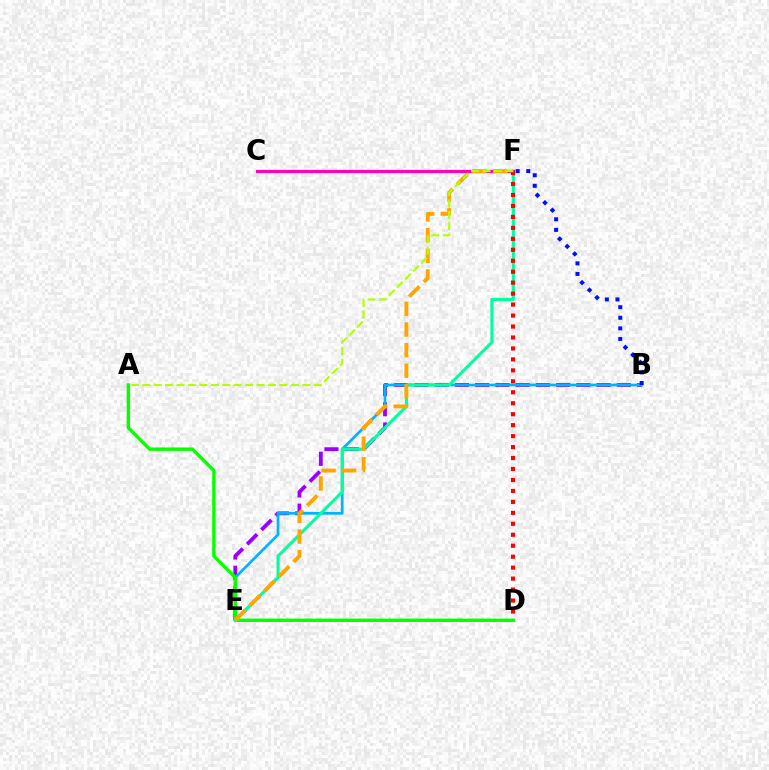{('B', 'E'): [{'color': '#9b00ff', 'line_style': 'dashed', 'thickness': 2.75}, {'color': '#00b5ff', 'line_style': 'solid', 'thickness': 1.96}], ('A', 'D'): [{'color': '#08ff00', 'line_style': 'solid', 'thickness': 2.46}], ('E', 'F'): [{'color': '#00ff9d', 'line_style': 'solid', 'thickness': 2.24}, {'color': '#ffa500', 'line_style': 'dashed', 'thickness': 2.8}], ('C', 'F'): [{'color': '#ff00bd', 'line_style': 'solid', 'thickness': 2.3}], ('D', 'F'): [{'color': '#ff0000', 'line_style': 'dotted', 'thickness': 2.98}], ('A', 'F'): [{'color': '#b3ff00', 'line_style': 'dashed', 'thickness': 1.55}], ('B', 'F'): [{'color': '#0010ff', 'line_style': 'dotted', 'thickness': 2.88}]}